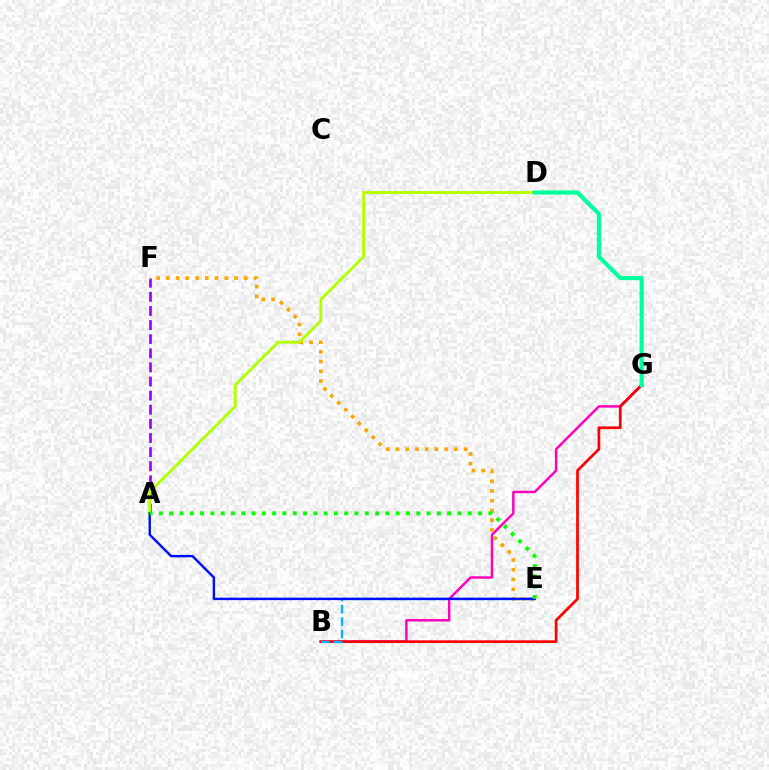{('B', 'G'): [{'color': '#ff00bd', 'line_style': 'solid', 'thickness': 1.77}, {'color': '#ff0000', 'line_style': 'solid', 'thickness': 1.96}], ('A', 'F'): [{'color': '#9b00ff', 'line_style': 'dashed', 'thickness': 1.92}], ('E', 'F'): [{'color': '#ffa500', 'line_style': 'dotted', 'thickness': 2.65}], ('A', 'D'): [{'color': '#b3ff00', 'line_style': 'solid', 'thickness': 2.06}], ('B', 'E'): [{'color': '#00b5ff', 'line_style': 'dashed', 'thickness': 1.68}], ('A', 'E'): [{'color': '#0010ff', 'line_style': 'solid', 'thickness': 1.76}, {'color': '#08ff00', 'line_style': 'dotted', 'thickness': 2.8}], ('D', 'G'): [{'color': '#00ff9d', 'line_style': 'solid', 'thickness': 2.99}]}